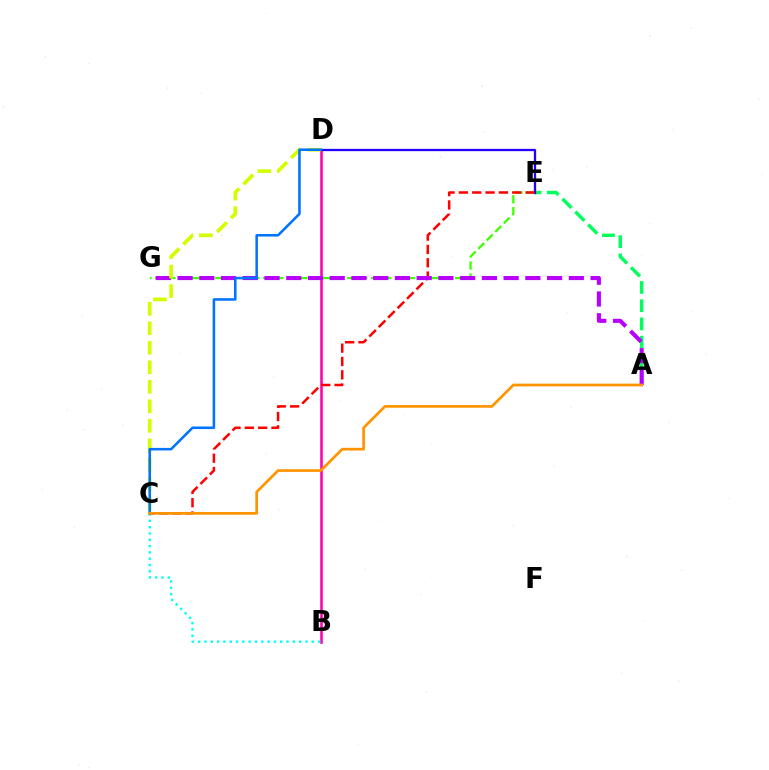{('A', 'E'): [{'color': '#00ff5c', 'line_style': 'dashed', 'thickness': 2.48}], ('B', 'D'): [{'color': '#ff00ac', 'line_style': 'solid', 'thickness': 1.83}], ('E', 'G'): [{'color': '#3dff00', 'line_style': 'dashed', 'thickness': 1.63}], ('D', 'E'): [{'color': '#2500ff', 'line_style': 'solid', 'thickness': 1.65}], ('C', 'E'): [{'color': '#ff0000', 'line_style': 'dashed', 'thickness': 1.81}], ('A', 'G'): [{'color': '#b900ff', 'line_style': 'dashed', 'thickness': 2.95}], ('B', 'C'): [{'color': '#00fff6', 'line_style': 'dotted', 'thickness': 1.71}], ('C', 'D'): [{'color': '#d1ff00', 'line_style': 'dashed', 'thickness': 2.65}, {'color': '#0074ff', 'line_style': 'solid', 'thickness': 1.84}], ('A', 'C'): [{'color': '#ff9400', 'line_style': 'solid', 'thickness': 1.95}]}